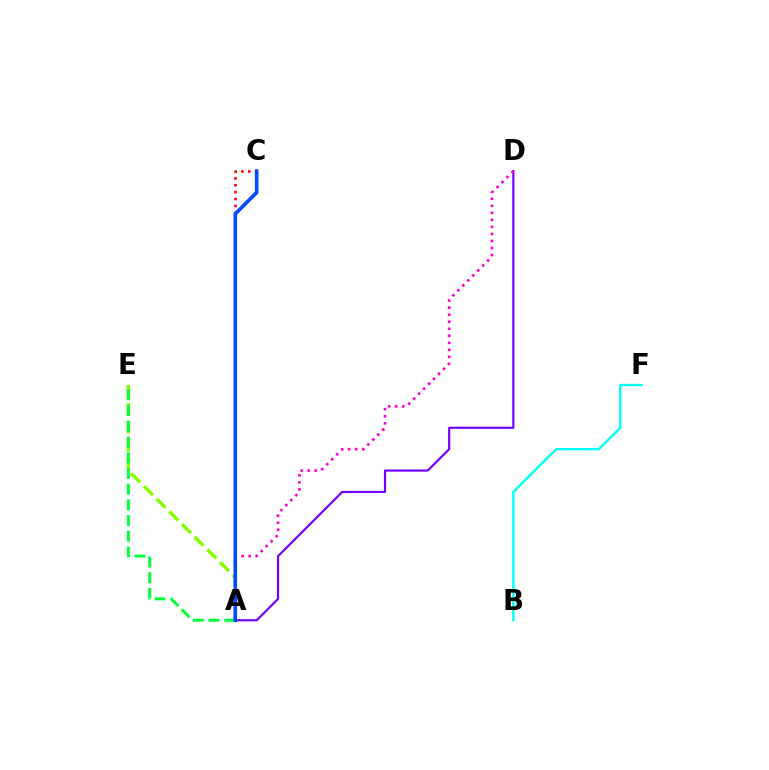{('B', 'F'): [{'color': '#00fff6', 'line_style': 'solid', 'thickness': 1.7}], ('A', 'E'): [{'color': '#84ff00', 'line_style': 'dashed', 'thickness': 2.44}, {'color': '#00ff39', 'line_style': 'dashed', 'thickness': 2.14}], ('A', 'C'): [{'color': '#ffbd00', 'line_style': 'solid', 'thickness': 1.88}, {'color': '#ff0000', 'line_style': 'dotted', 'thickness': 1.87}, {'color': '#004bff', 'line_style': 'solid', 'thickness': 2.59}], ('A', 'D'): [{'color': '#7200ff', 'line_style': 'solid', 'thickness': 1.55}, {'color': '#ff00cf', 'line_style': 'dotted', 'thickness': 1.91}]}